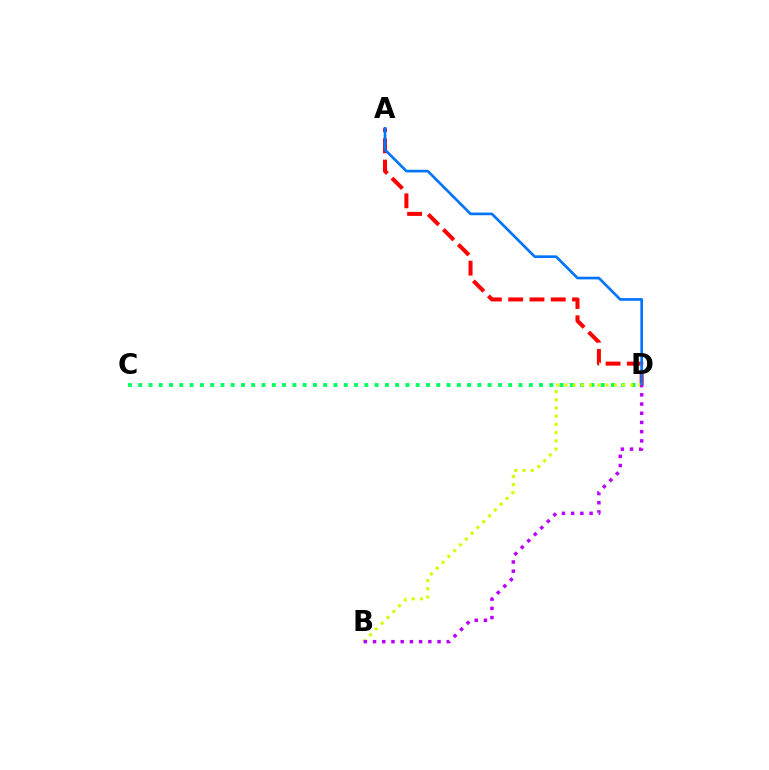{('A', 'D'): [{'color': '#ff0000', 'line_style': 'dashed', 'thickness': 2.89}, {'color': '#0074ff', 'line_style': 'solid', 'thickness': 1.92}], ('C', 'D'): [{'color': '#00ff5c', 'line_style': 'dotted', 'thickness': 2.79}], ('B', 'D'): [{'color': '#d1ff00', 'line_style': 'dotted', 'thickness': 2.23}, {'color': '#b900ff', 'line_style': 'dotted', 'thickness': 2.5}]}